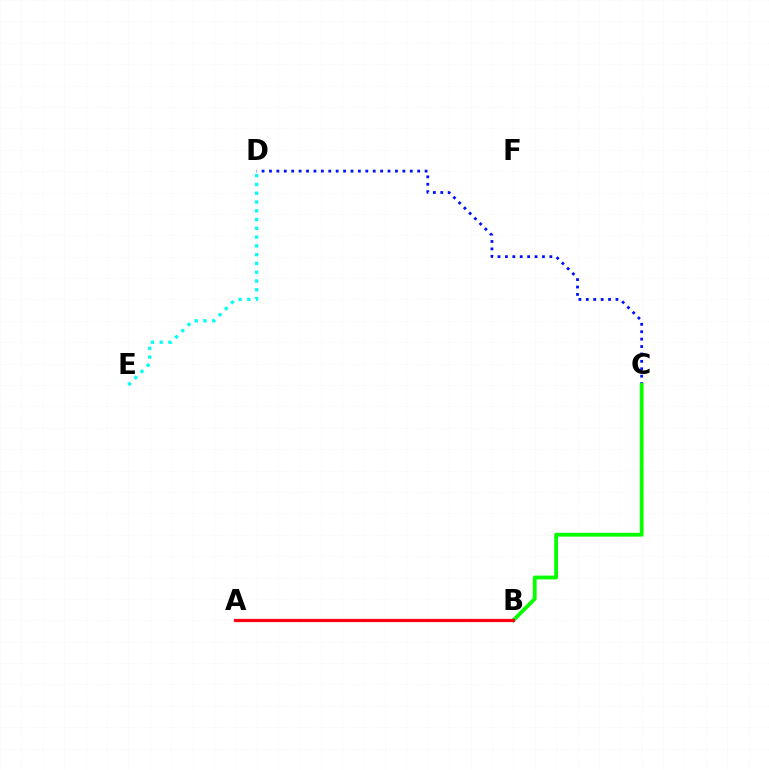{('A', 'B'): [{'color': '#fcf500', 'line_style': 'solid', 'thickness': 2.41}, {'color': '#ee00ff', 'line_style': 'solid', 'thickness': 2.31}, {'color': '#ff0000', 'line_style': 'solid', 'thickness': 1.94}], ('C', 'D'): [{'color': '#0010ff', 'line_style': 'dotted', 'thickness': 2.01}], ('B', 'C'): [{'color': '#08ff00', 'line_style': 'solid', 'thickness': 2.74}], ('D', 'E'): [{'color': '#00fff6', 'line_style': 'dotted', 'thickness': 2.38}]}